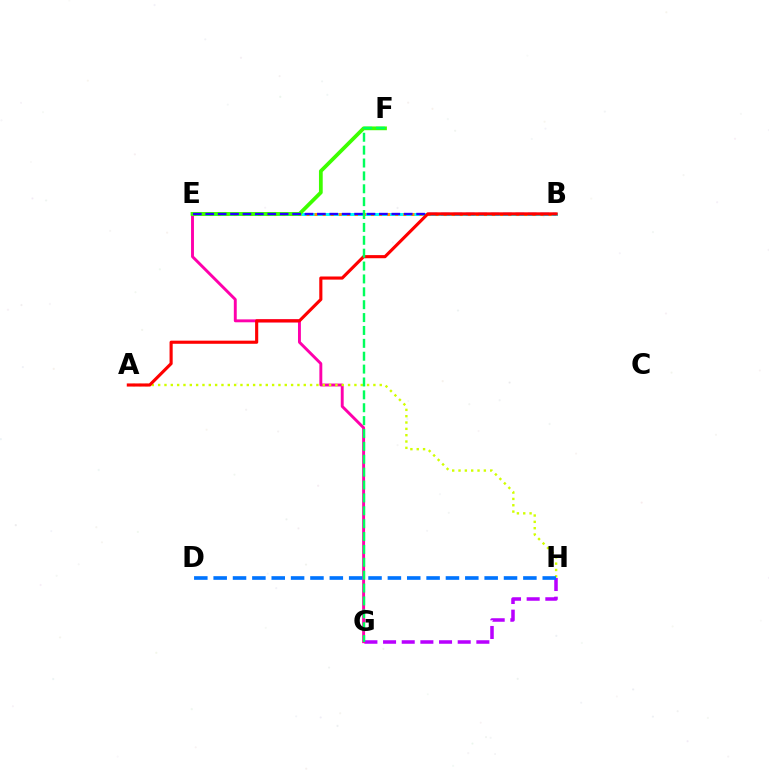{('G', 'H'): [{'color': '#b900ff', 'line_style': 'dashed', 'thickness': 2.54}], ('E', 'G'): [{'color': '#ff00ac', 'line_style': 'solid', 'thickness': 2.09}], ('A', 'H'): [{'color': '#d1ff00', 'line_style': 'dotted', 'thickness': 1.72}], ('B', 'E'): [{'color': '#00fff6', 'line_style': 'solid', 'thickness': 2.14}, {'color': '#ff9400', 'line_style': 'dotted', 'thickness': 2.19}, {'color': '#2500ff', 'line_style': 'dashed', 'thickness': 1.69}], ('E', 'F'): [{'color': '#3dff00', 'line_style': 'solid', 'thickness': 2.7}], ('D', 'H'): [{'color': '#0074ff', 'line_style': 'dashed', 'thickness': 2.63}], ('A', 'B'): [{'color': '#ff0000', 'line_style': 'solid', 'thickness': 2.25}], ('F', 'G'): [{'color': '#00ff5c', 'line_style': 'dashed', 'thickness': 1.75}]}